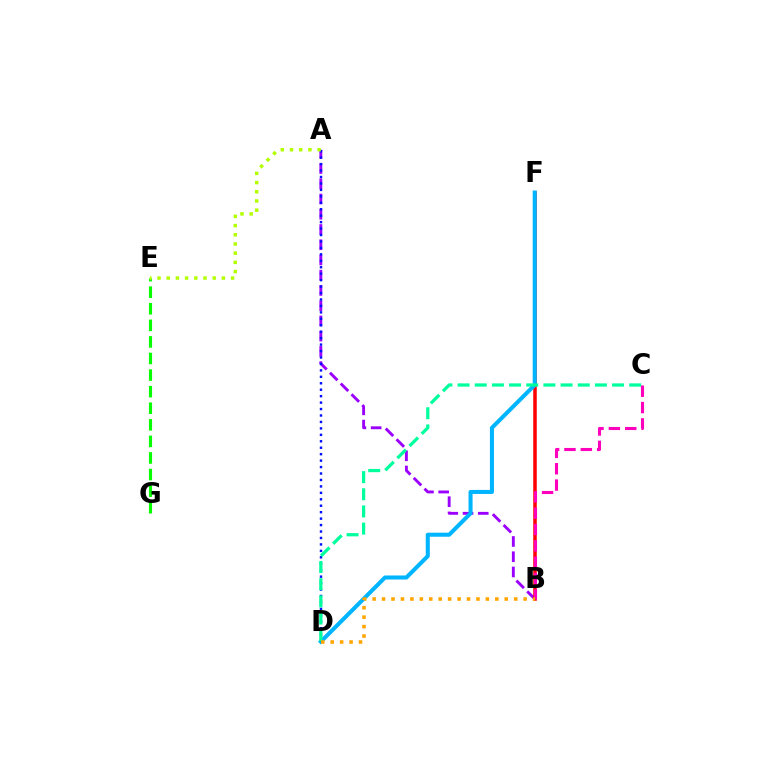{('E', 'G'): [{'color': '#08ff00', 'line_style': 'dashed', 'thickness': 2.25}], ('A', 'B'): [{'color': '#9b00ff', 'line_style': 'dashed', 'thickness': 2.07}], ('B', 'F'): [{'color': '#ff0000', 'line_style': 'solid', 'thickness': 2.53}], ('D', 'F'): [{'color': '#00b5ff', 'line_style': 'solid', 'thickness': 2.91}], ('A', 'D'): [{'color': '#0010ff', 'line_style': 'dotted', 'thickness': 1.75}], ('C', 'D'): [{'color': '#00ff9d', 'line_style': 'dashed', 'thickness': 2.33}], ('A', 'E'): [{'color': '#b3ff00', 'line_style': 'dotted', 'thickness': 2.5}], ('B', 'C'): [{'color': '#ff00bd', 'line_style': 'dashed', 'thickness': 2.22}], ('B', 'D'): [{'color': '#ffa500', 'line_style': 'dotted', 'thickness': 2.56}]}